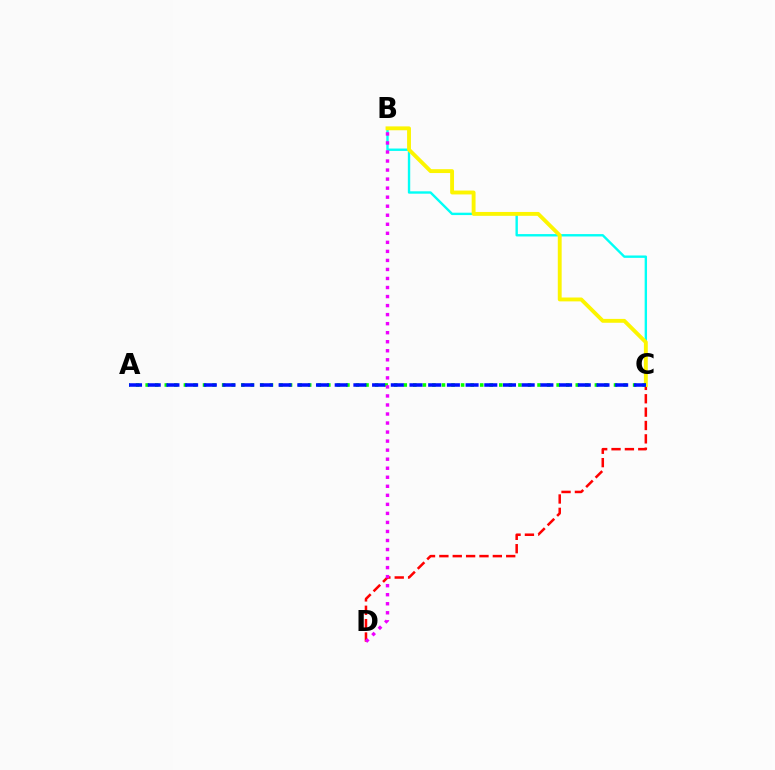{('C', 'D'): [{'color': '#ff0000', 'line_style': 'dashed', 'thickness': 1.82}], ('B', 'C'): [{'color': '#00fff6', 'line_style': 'solid', 'thickness': 1.71}, {'color': '#fcf500', 'line_style': 'solid', 'thickness': 2.79}], ('A', 'C'): [{'color': '#08ff00', 'line_style': 'dotted', 'thickness': 2.6}, {'color': '#0010ff', 'line_style': 'dashed', 'thickness': 2.54}], ('B', 'D'): [{'color': '#ee00ff', 'line_style': 'dotted', 'thickness': 2.45}]}